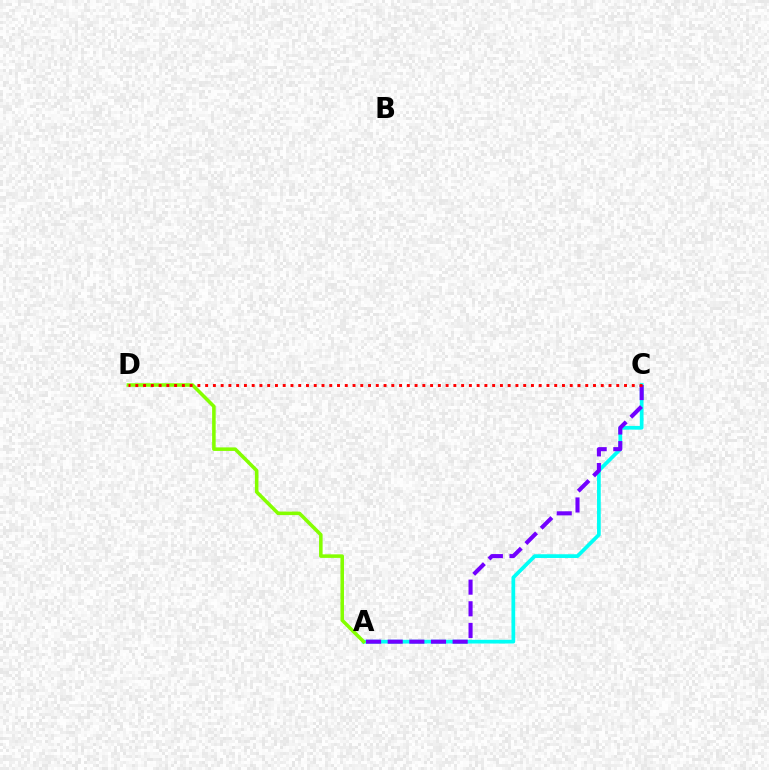{('A', 'C'): [{'color': '#00fff6', 'line_style': 'solid', 'thickness': 2.68}, {'color': '#7200ff', 'line_style': 'dashed', 'thickness': 2.94}], ('A', 'D'): [{'color': '#84ff00', 'line_style': 'solid', 'thickness': 2.55}], ('C', 'D'): [{'color': '#ff0000', 'line_style': 'dotted', 'thickness': 2.11}]}